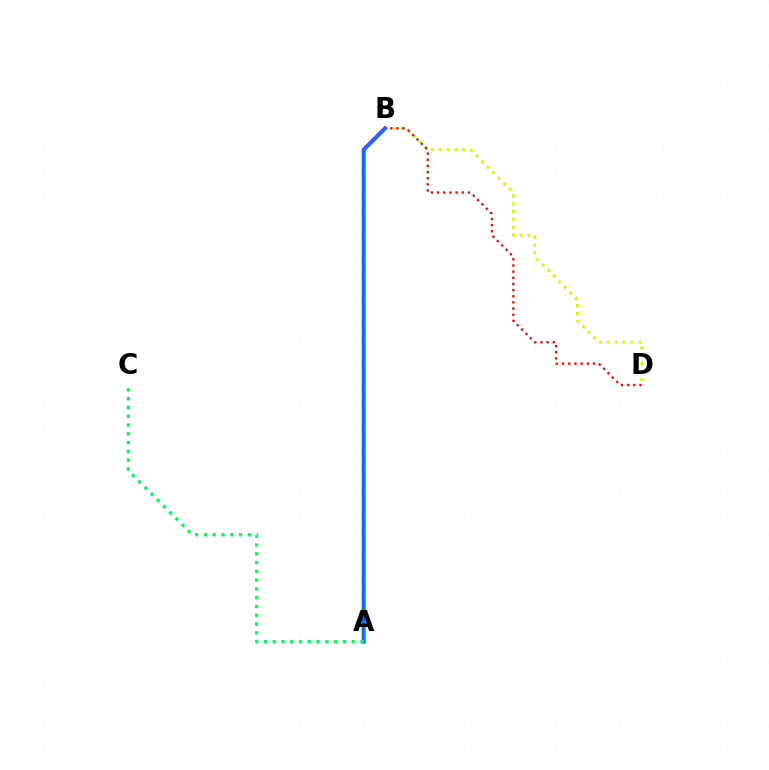{('B', 'D'): [{'color': '#d1ff00', 'line_style': 'dotted', 'thickness': 2.13}, {'color': '#ff0000', 'line_style': 'dotted', 'thickness': 1.67}], ('A', 'B'): [{'color': '#b900ff', 'line_style': 'solid', 'thickness': 2.78}, {'color': '#0074ff', 'line_style': 'solid', 'thickness': 2.26}], ('A', 'C'): [{'color': '#00ff5c', 'line_style': 'dotted', 'thickness': 2.39}]}